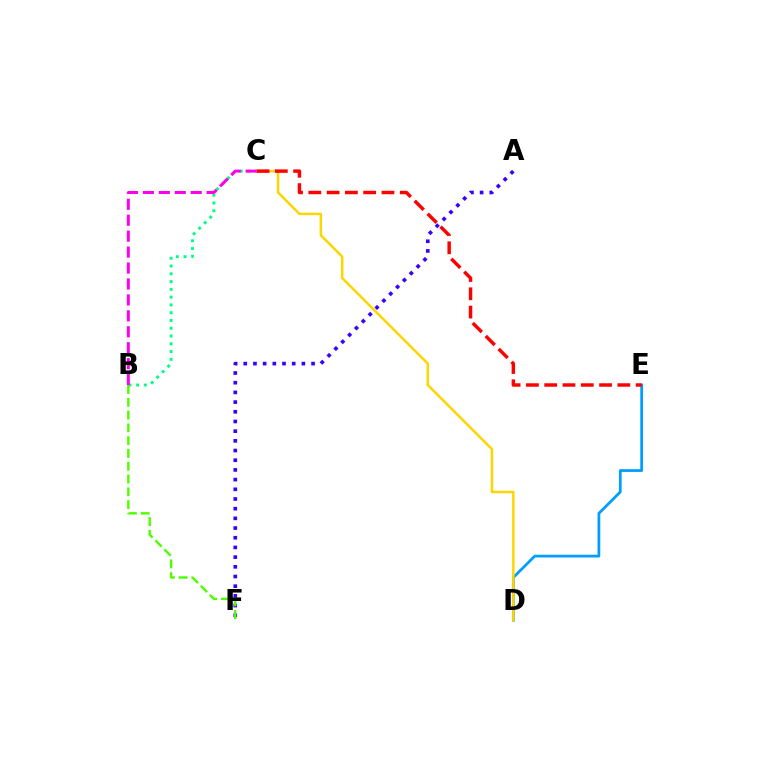{('A', 'F'): [{'color': '#3700ff', 'line_style': 'dotted', 'thickness': 2.63}], ('B', 'C'): [{'color': '#00ff86', 'line_style': 'dotted', 'thickness': 2.11}, {'color': '#ff00ed', 'line_style': 'dashed', 'thickness': 2.16}], ('D', 'E'): [{'color': '#009eff', 'line_style': 'solid', 'thickness': 1.99}], ('C', 'D'): [{'color': '#ffd500', 'line_style': 'solid', 'thickness': 1.79}], ('C', 'E'): [{'color': '#ff0000', 'line_style': 'dashed', 'thickness': 2.48}], ('B', 'F'): [{'color': '#4fff00', 'line_style': 'dashed', 'thickness': 1.74}]}